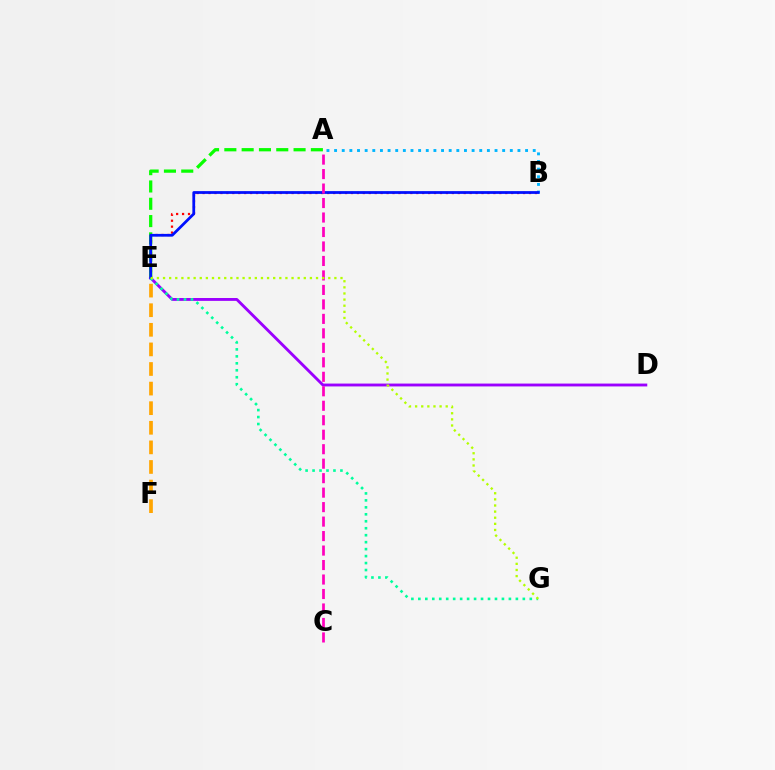{('A', 'E'): [{'color': '#08ff00', 'line_style': 'dashed', 'thickness': 2.35}], ('A', 'B'): [{'color': '#00b5ff', 'line_style': 'dotted', 'thickness': 2.08}], ('B', 'E'): [{'color': '#ff0000', 'line_style': 'dotted', 'thickness': 1.61}, {'color': '#0010ff', 'line_style': 'solid', 'thickness': 1.99}], ('D', 'E'): [{'color': '#9b00ff', 'line_style': 'solid', 'thickness': 2.06}], ('E', 'F'): [{'color': '#ffa500', 'line_style': 'dashed', 'thickness': 2.66}], ('E', 'G'): [{'color': '#00ff9d', 'line_style': 'dotted', 'thickness': 1.89}, {'color': '#b3ff00', 'line_style': 'dotted', 'thickness': 1.66}], ('A', 'C'): [{'color': '#ff00bd', 'line_style': 'dashed', 'thickness': 1.97}]}